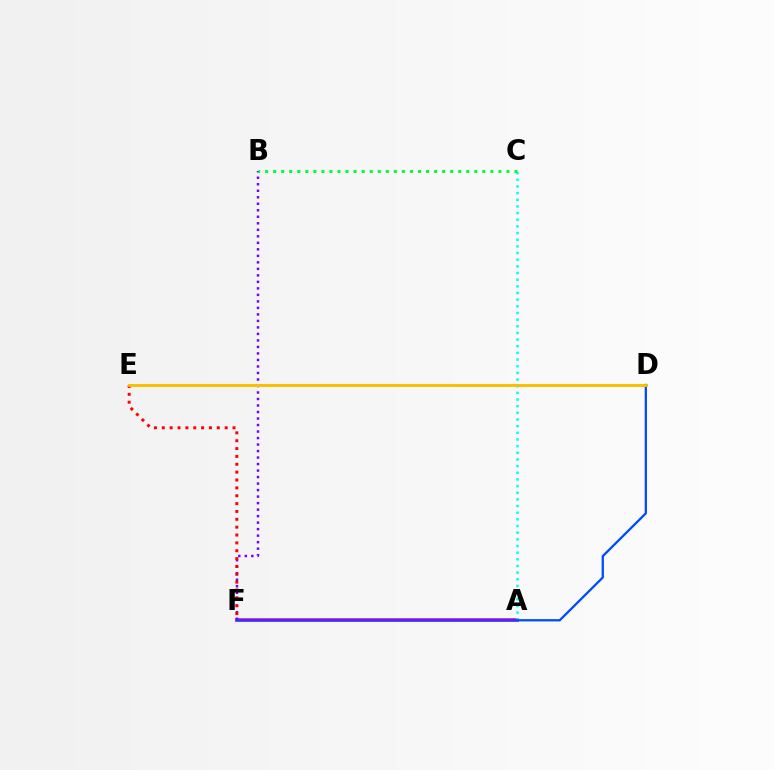{('A', 'F'): [{'color': '#ff00cf', 'line_style': 'solid', 'thickness': 2.7}], ('B', 'F'): [{'color': '#7200ff', 'line_style': 'dotted', 'thickness': 1.77}], ('A', 'C'): [{'color': '#00fff6', 'line_style': 'dotted', 'thickness': 1.81}], ('D', 'E'): [{'color': '#84ff00', 'line_style': 'solid', 'thickness': 2.08}, {'color': '#ffbd00', 'line_style': 'solid', 'thickness': 2.03}], ('E', 'F'): [{'color': '#ff0000', 'line_style': 'dotted', 'thickness': 2.14}], ('D', 'F'): [{'color': '#004bff', 'line_style': 'solid', 'thickness': 1.65}], ('B', 'C'): [{'color': '#00ff39', 'line_style': 'dotted', 'thickness': 2.19}]}